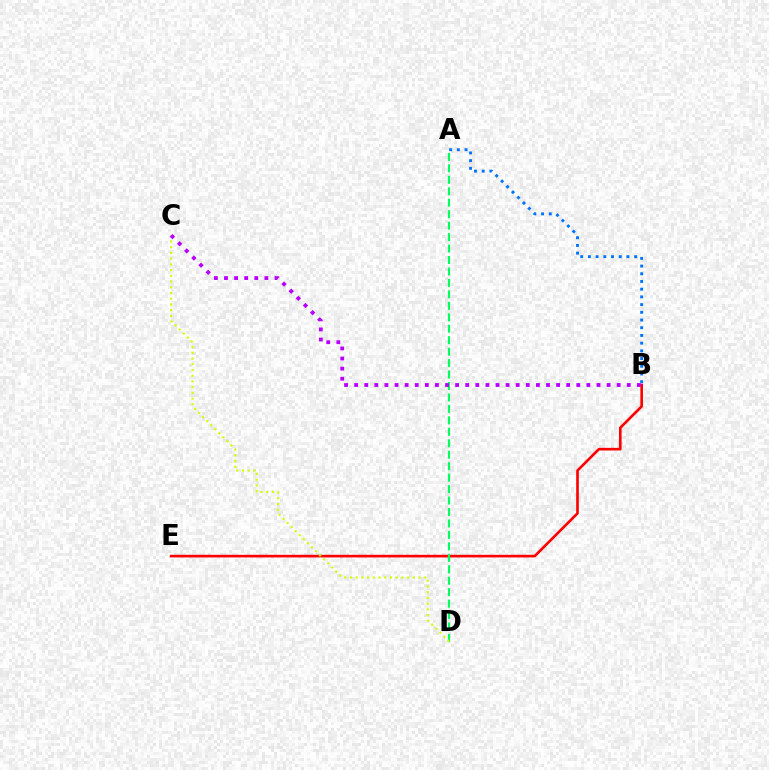{('B', 'E'): [{'color': '#ff0000', 'line_style': 'solid', 'thickness': 1.9}], ('A', 'D'): [{'color': '#00ff5c', 'line_style': 'dashed', 'thickness': 1.56}], ('A', 'B'): [{'color': '#0074ff', 'line_style': 'dotted', 'thickness': 2.09}], ('C', 'D'): [{'color': '#d1ff00', 'line_style': 'dotted', 'thickness': 1.55}], ('B', 'C'): [{'color': '#b900ff', 'line_style': 'dotted', 'thickness': 2.74}]}